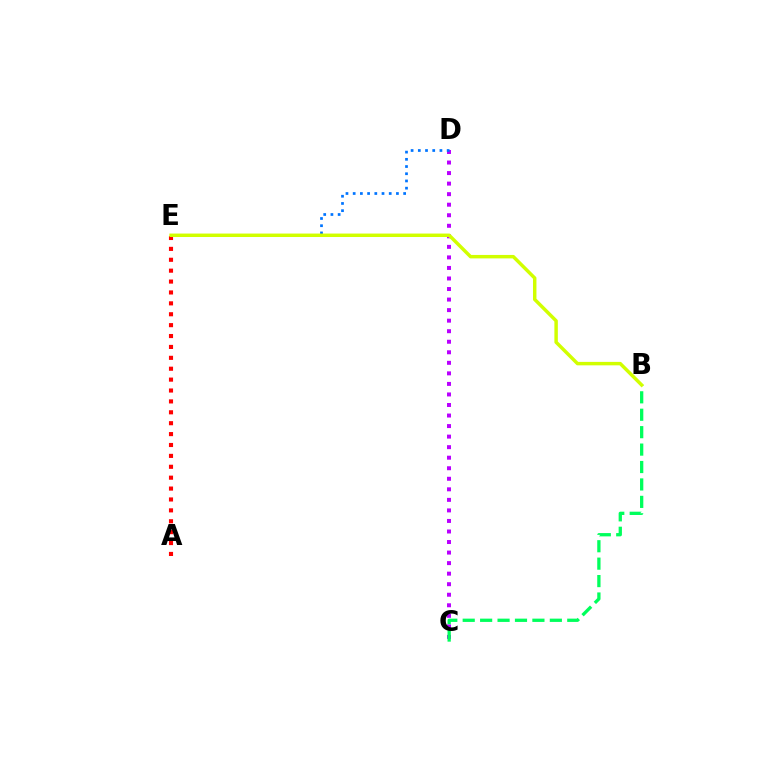{('A', 'E'): [{'color': '#ff0000', 'line_style': 'dotted', 'thickness': 2.96}], ('C', 'D'): [{'color': '#b900ff', 'line_style': 'dotted', 'thickness': 2.86}], ('D', 'E'): [{'color': '#0074ff', 'line_style': 'dotted', 'thickness': 1.96}], ('B', 'C'): [{'color': '#00ff5c', 'line_style': 'dashed', 'thickness': 2.37}], ('B', 'E'): [{'color': '#d1ff00', 'line_style': 'solid', 'thickness': 2.49}]}